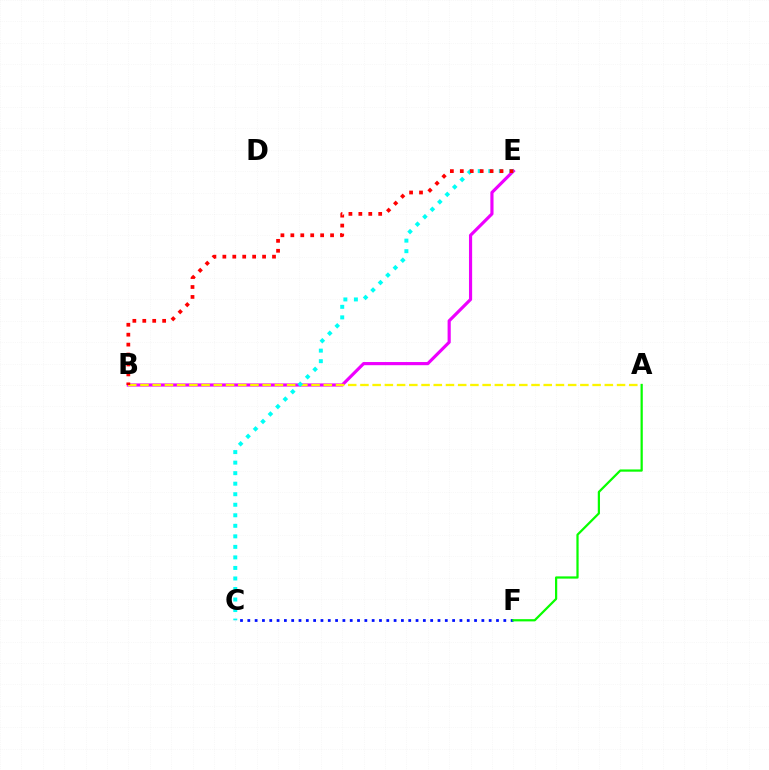{('C', 'F'): [{'color': '#0010ff', 'line_style': 'dotted', 'thickness': 1.99}], ('B', 'E'): [{'color': '#ee00ff', 'line_style': 'solid', 'thickness': 2.27}, {'color': '#ff0000', 'line_style': 'dotted', 'thickness': 2.7}], ('A', 'B'): [{'color': '#fcf500', 'line_style': 'dashed', 'thickness': 1.66}], ('C', 'E'): [{'color': '#00fff6', 'line_style': 'dotted', 'thickness': 2.86}], ('A', 'F'): [{'color': '#08ff00', 'line_style': 'solid', 'thickness': 1.61}]}